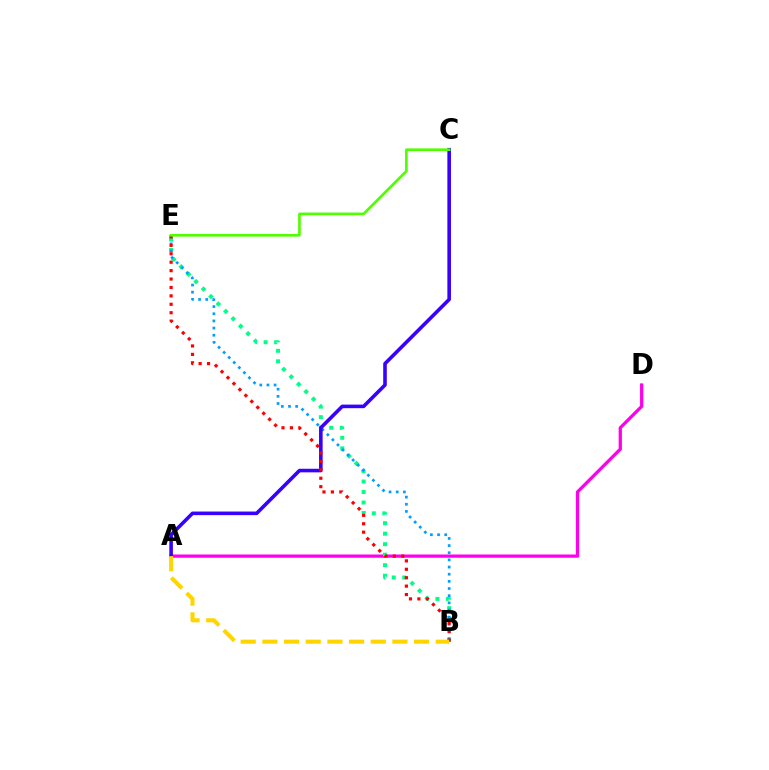{('A', 'D'): [{'color': '#ff00ed', 'line_style': 'solid', 'thickness': 2.34}], ('B', 'E'): [{'color': '#00ff86', 'line_style': 'dotted', 'thickness': 2.86}, {'color': '#009eff', 'line_style': 'dotted', 'thickness': 1.94}, {'color': '#ff0000', 'line_style': 'dotted', 'thickness': 2.29}], ('A', 'C'): [{'color': '#3700ff', 'line_style': 'solid', 'thickness': 2.58}], ('A', 'B'): [{'color': '#ffd500', 'line_style': 'dashed', 'thickness': 2.94}], ('C', 'E'): [{'color': '#4fff00', 'line_style': 'solid', 'thickness': 1.92}]}